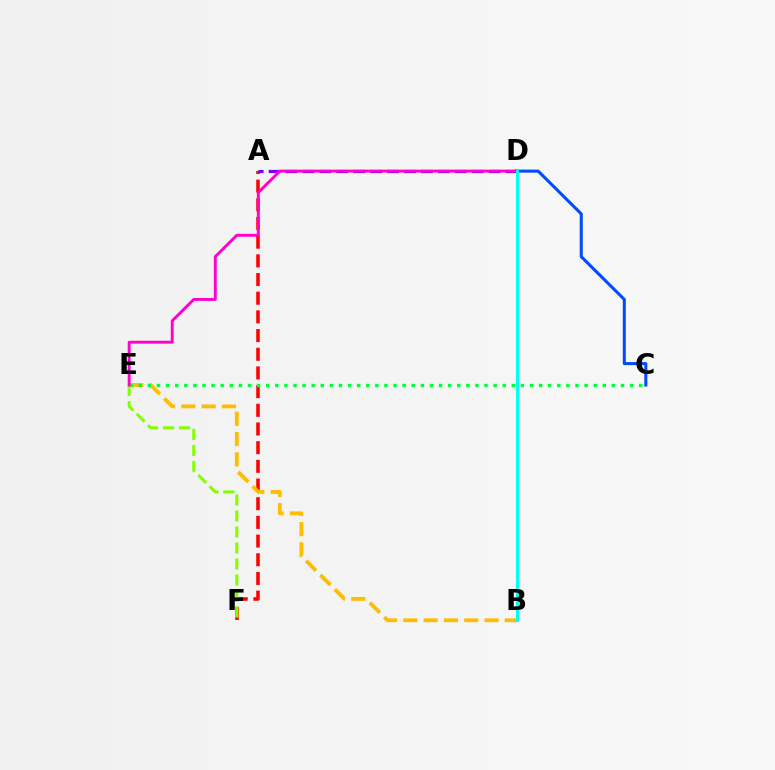{('A', 'F'): [{'color': '#ff0000', 'line_style': 'dashed', 'thickness': 2.54}], ('A', 'D'): [{'color': '#7200ff', 'line_style': 'dashed', 'thickness': 2.3}], ('B', 'E'): [{'color': '#ffbd00', 'line_style': 'dashed', 'thickness': 2.76}], ('C', 'E'): [{'color': '#00ff39', 'line_style': 'dotted', 'thickness': 2.47}], ('C', 'D'): [{'color': '#004bff', 'line_style': 'solid', 'thickness': 2.19}], ('E', 'F'): [{'color': '#84ff00', 'line_style': 'dashed', 'thickness': 2.17}], ('D', 'E'): [{'color': '#ff00cf', 'line_style': 'solid', 'thickness': 2.1}], ('B', 'D'): [{'color': '#00fff6', 'line_style': 'solid', 'thickness': 2.14}]}